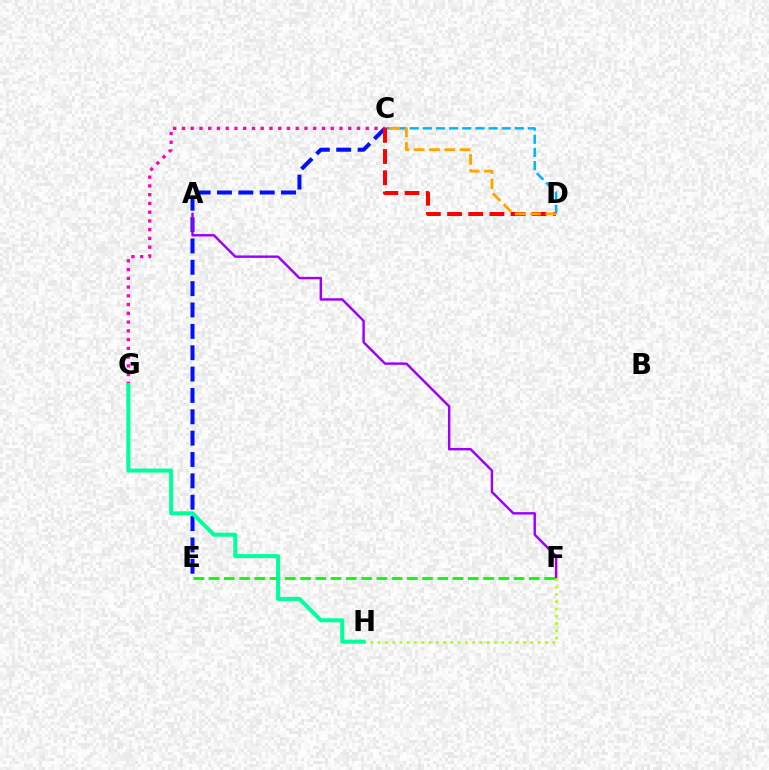{('E', 'F'): [{'color': '#08ff00', 'line_style': 'dashed', 'thickness': 2.07}], ('C', 'D'): [{'color': '#00b5ff', 'line_style': 'dashed', 'thickness': 1.79}, {'color': '#ff0000', 'line_style': 'dashed', 'thickness': 2.88}, {'color': '#ffa500', 'line_style': 'dashed', 'thickness': 2.07}], ('C', 'E'): [{'color': '#0010ff', 'line_style': 'dashed', 'thickness': 2.9}], ('A', 'F'): [{'color': '#9b00ff', 'line_style': 'solid', 'thickness': 1.74}], ('C', 'G'): [{'color': '#ff00bd', 'line_style': 'dotted', 'thickness': 2.38}], ('F', 'H'): [{'color': '#b3ff00', 'line_style': 'dotted', 'thickness': 1.98}], ('G', 'H'): [{'color': '#00ff9d', 'line_style': 'solid', 'thickness': 2.89}]}